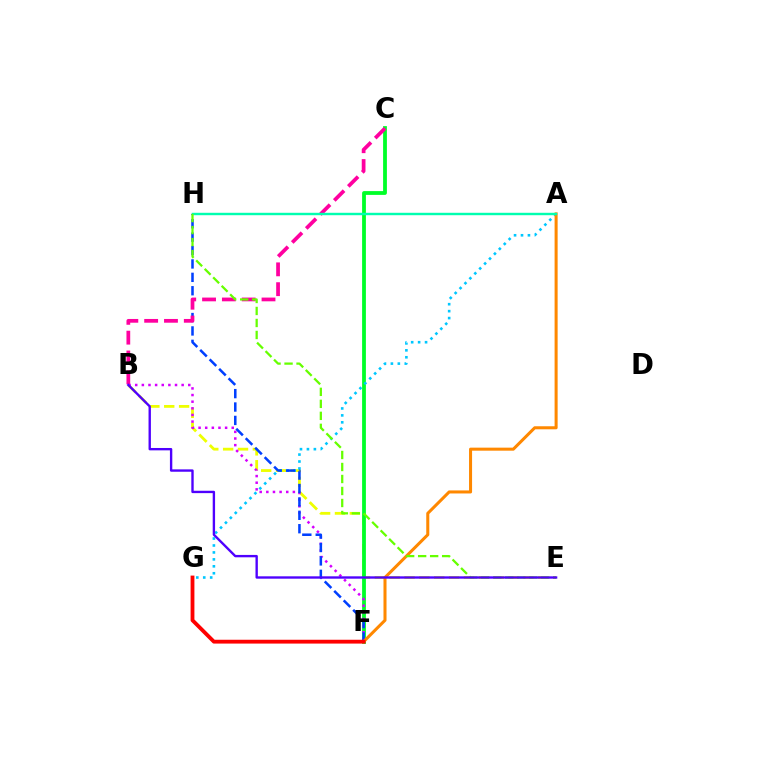{('B', 'E'): [{'color': '#eeff00', 'line_style': 'dashed', 'thickness': 2.02}, {'color': '#4f00ff', 'line_style': 'solid', 'thickness': 1.71}], ('C', 'F'): [{'color': '#00ff27', 'line_style': 'solid', 'thickness': 2.73}], ('A', 'G'): [{'color': '#00c7ff', 'line_style': 'dotted', 'thickness': 1.89}], ('B', 'F'): [{'color': '#d600ff', 'line_style': 'dotted', 'thickness': 1.8}], ('F', 'H'): [{'color': '#003fff', 'line_style': 'dashed', 'thickness': 1.82}], ('B', 'C'): [{'color': '#ff00a0', 'line_style': 'dashed', 'thickness': 2.69}], ('A', 'F'): [{'color': '#ff8800', 'line_style': 'solid', 'thickness': 2.19}], ('A', 'H'): [{'color': '#00ffaf', 'line_style': 'solid', 'thickness': 1.75}], ('E', 'H'): [{'color': '#66ff00', 'line_style': 'dashed', 'thickness': 1.63}], ('F', 'G'): [{'color': '#ff0000', 'line_style': 'solid', 'thickness': 2.75}]}